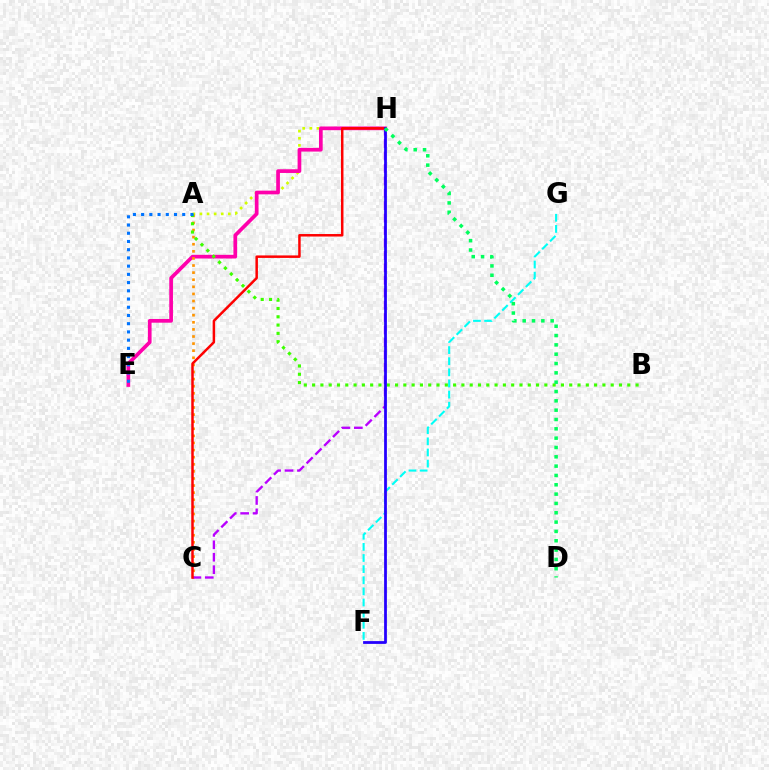{('A', 'H'): [{'color': '#d1ff00', 'line_style': 'dotted', 'thickness': 1.93}], ('E', 'H'): [{'color': '#ff00ac', 'line_style': 'solid', 'thickness': 2.66}], ('A', 'C'): [{'color': '#ff9400', 'line_style': 'dotted', 'thickness': 1.93}], ('C', 'H'): [{'color': '#b900ff', 'line_style': 'dashed', 'thickness': 1.69}, {'color': '#ff0000', 'line_style': 'solid', 'thickness': 1.8}], ('F', 'G'): [{'color': '#00fff6', 'line_style': 'dashed', 'thickness': 1.51}], ('A', 'B'): [{'color': '#3dff00', 'line_style': 'dotted', 'thickness': 2.25}], ('A', 'E'): [{'color': '#0074ff', 'line_style': 'dotted', 'thickness': 2.23}], ('F', 'H'): [{'color': '#2500ff', 'line_style': 'solid', 'thickness': 2.0}], ('D', 'H'): [{'color': '#00ff5c', 'line_style': 'dotted', 'thickness': 2.53}]}